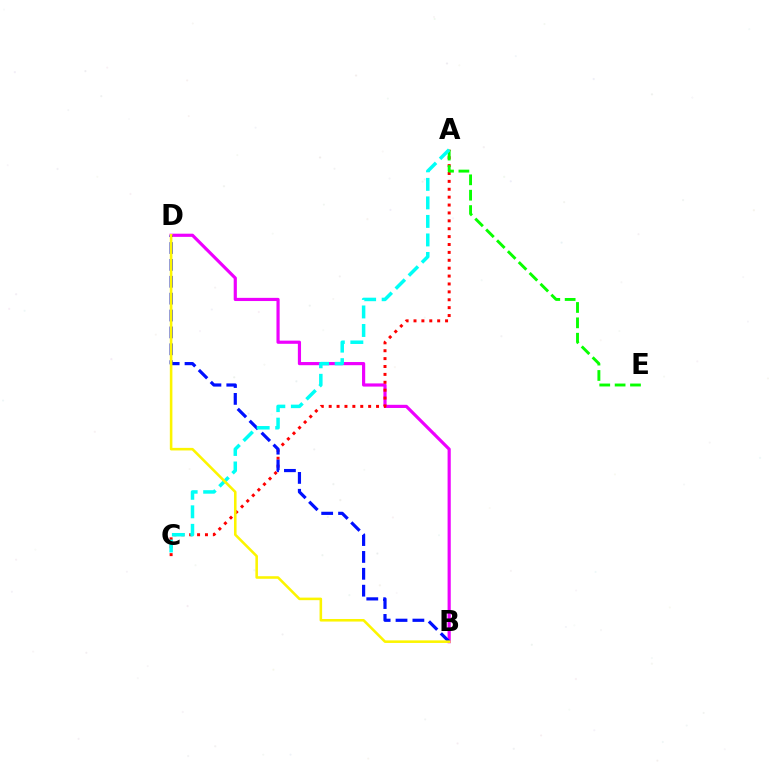{('B', 'D'): [{'color': '#ee00ff', 'line_style': 'solid', 'thickness': 2.28}, {'color': '#0010ff', 'line_style': 'dashed', 'thickness': 2.29}, {'color': '#fcf500', 'line_style': 'solid', 'thickness': 1.85}], ('A', 'C'): [{'color': '#ff0000', 'line_style': 'dotted', 'thickness': 2.14}, {'color': '#00fff6', 'line_style': 'dashed', 'thickness': 2.52}], ('A', 'E'): [{'color': '#08ff00', 'line_style': 'dashed', 'thickness': 2.09}]}